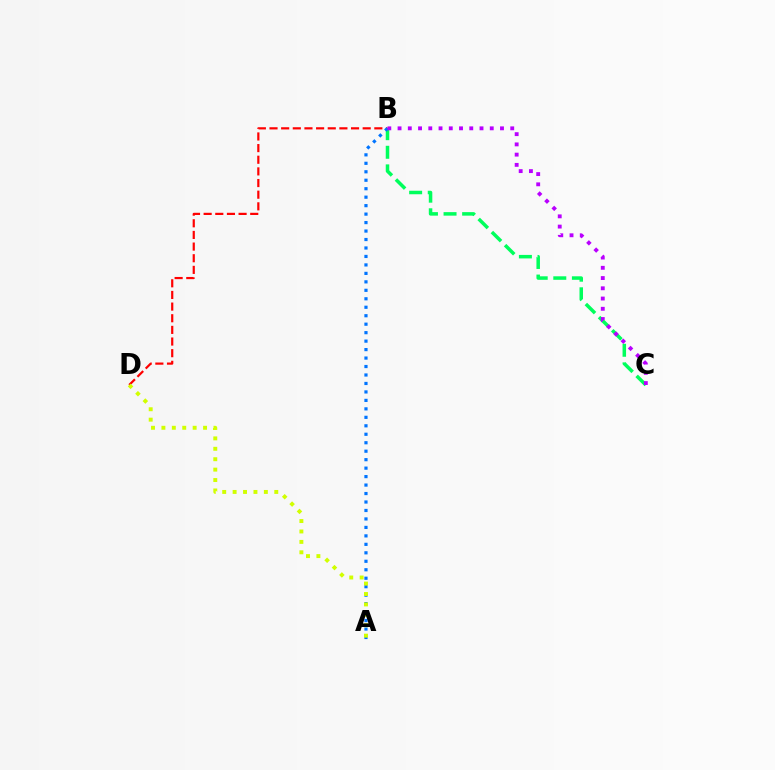{('B', 'D'): [{'color': '#ff0000', 'line_style': 'dashed', 'thickness': 1.58}], ('B', 'C'): [{'color': '#00ff5c', 'line_style': 'dashed', 'thickness': 2.53}, {'color': '#b900ff', 'line_style': 'dotted', 'thickness': 2.78}], ('A', 'B'): [{'color': '#0074ff', 'line_style': 'dotted', 'thickness': 2.3}], ('A', 'D'): [{'color': '#d1ff00', 'line_style': 'dotted', 'thickness': 2.83}]}